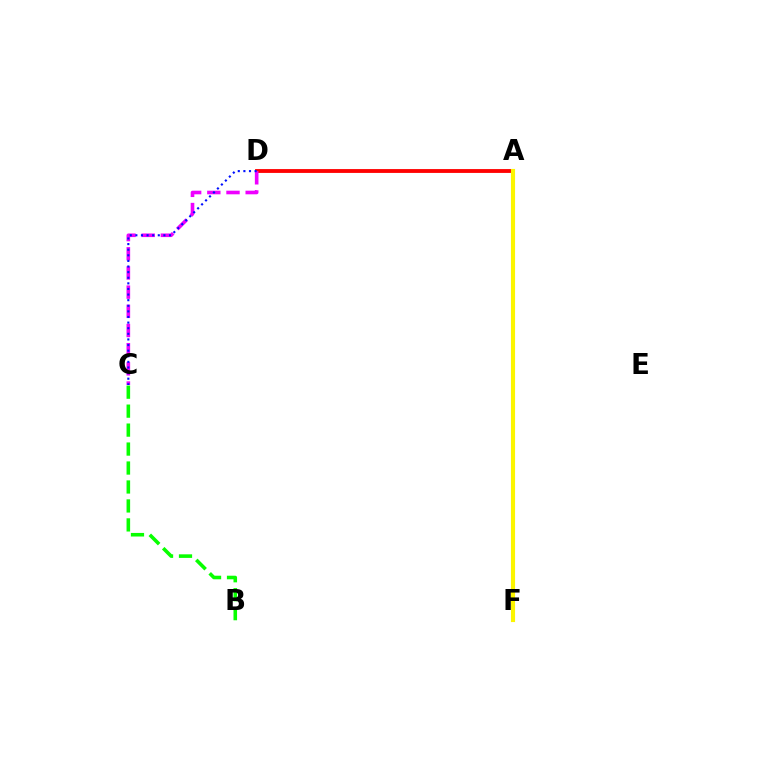{('A', 'F'): [{'color': '#00fff6', 'line_style': 'dashed', 'thickness': 2.61}, {'color': '#fcf500', 'line_style': 'solid', 'thickness': 2.97}], ('A', 'D'): [{'color': '#ff0000', 'line_style': 'solid', 'thickness': 2.76}], ('C', 'D'): [{'color': '#ee00ff', 'line_style': 'dashed', 'thickness': 2.61}, {'color': '#0010ff', 'line_style': 'dotted', 'thickness': 1.52}], ('B', 'C'): [{'color': '#08ff00', 'line_style': 'dashed', 'thickness': 2.58}]}